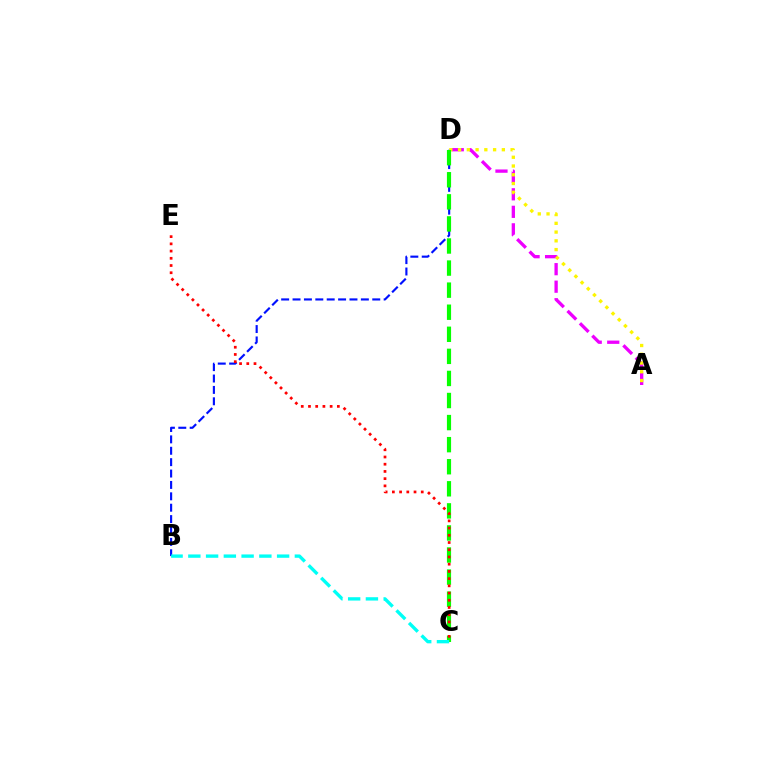{('B', 'D'): [{'color': '#0010ff', 'line_style': 'dashed', 'thickness': 1.55}], ('A', 'D'): [{'color': '#ee00ff', 'line_style': 'dashed', 'thickness': 2.38}, {'color': '#fcf500', 'line_style': 'dotted', 'thickness': 2.38}], ('C', 'D'): [{'color': '#08ff00', 'line_style': 'dashed', 'thickness': 3.0}], ('C', 'E'): [{'color': '#ff0000', 'line_style': 'dotted', 'thickness': 1.96}], ('B', 'C'): [{'color': '#00fff6', 'line_style': 'dashed', 'thickness': 2.41}]}